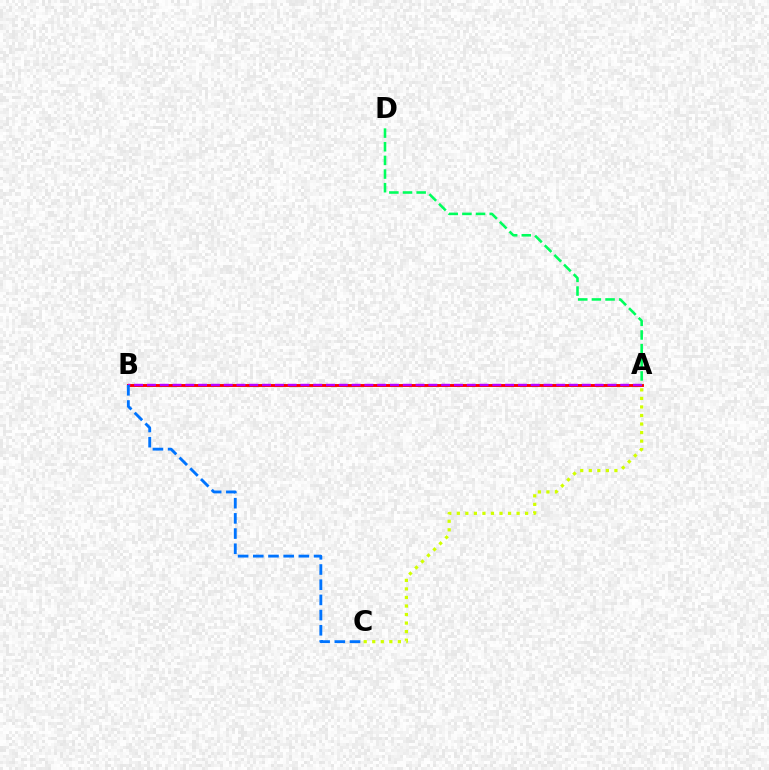{('A', 'B'): [{'color': '#ff0000', 'line_style': 'solid', 'thickness': 2.1}, {'color': '#b900ff', 'line_style': 'dashed', 'thickness': 1.74}], ('A', 'C'): [{'color': '#d1ff00', 'line_style': 'dotted', 'thickness': 2.32}], ('A', 'D'): [{'color': '#00ff5c', 'line_style': 'dashed', 'thickness': 1.85}], ('B', 'C'): [{'color': '#0074ff', 'line_style': 'dashed', 'thickness': 2.06}]}